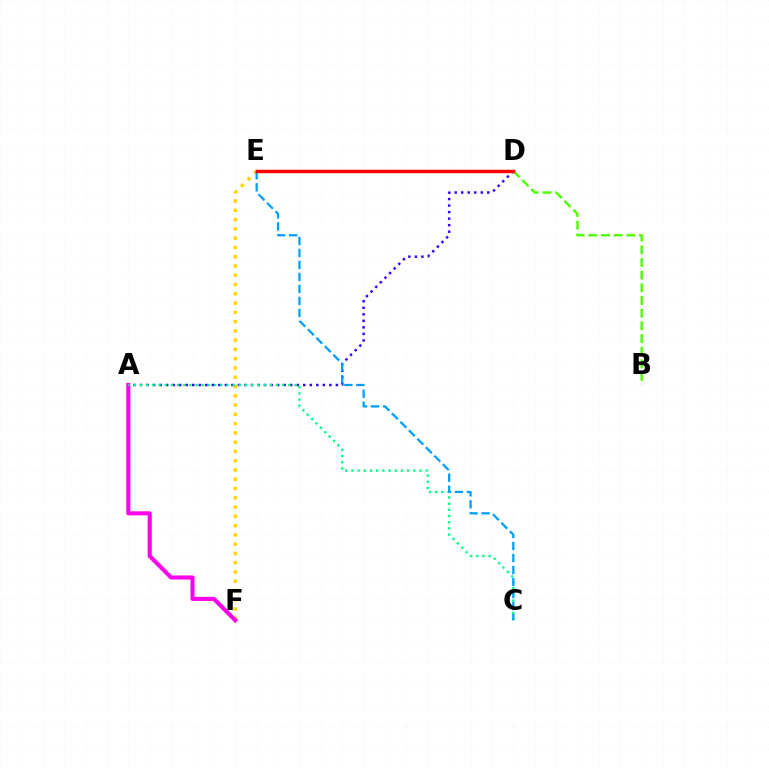{('E', 'F'): [{'color': '#ffd500', 'line_style': 'dotted', 'thickness': 2.52}], ('A', 'D'): [{'color': '#3700ff', 'line_style': 'dotted', 'thickness': 1.77}], ('A', 'F'): [{'color': '#ff00ed', 'line_style': 'solid', 'thickness': 2.94}], ('B', 'D'): [{'color': '#4fff00', 'line_style': 'dashed', 'thickness': 1.72}], ('A', 'C'): [{'color': '#00ff86', 'line_style': 'dotted', 'thickness': 1.68}], ('C', 'E'): [{'color': '#009eff', 'line_style': 'dashed', 'thickness': 1.63}], ('D', 'E'): [{'color': '#ff0000', 'line_style': 'solid', 'thickness': 2.49}]}